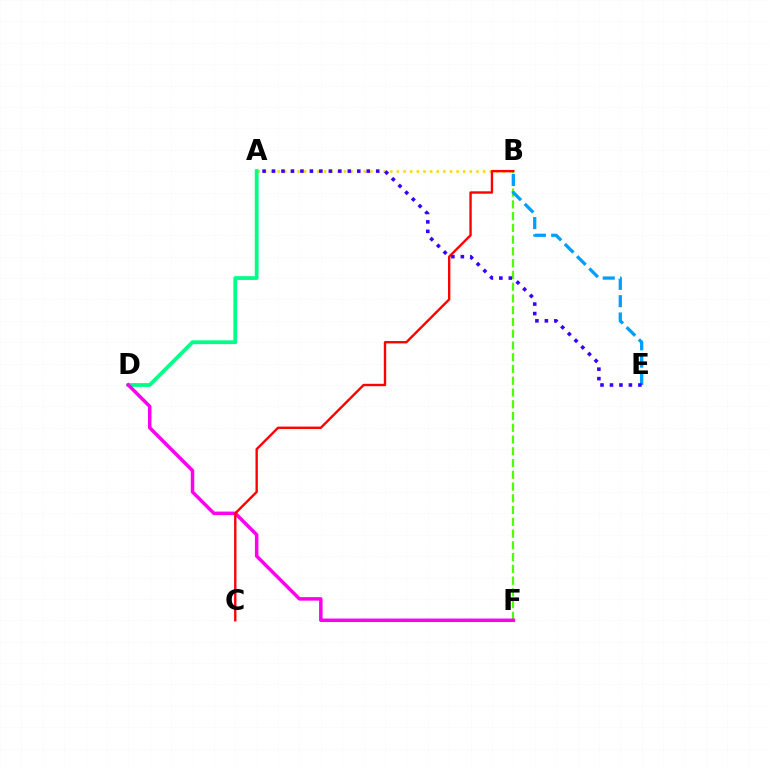{('B', 'F'): [{'color': '#4fff00', 'line_style': 'dashed', 'thickness': 1.6}], ('A', 'B'): [{'color': '#ffd500', 'line_style': 'dotted', 'thickness': 1.8}], ('B', 'E'): [{'color': '#009eff', 'line_style': 'dashed', 'thickness': 2.35}], ('A', 'D'): [{'color': '#00ff86', 'line_style': 'solid', 'thickness': 2.74}], ('D', 'F'): [{'color': '#ff00ed', 'line_style': 'solid', 'thickness': 2.52}], ('B', 'C'): [{'color': '#ff0000', 'line_style': 'solid', 'thickness': 1.71}], ('A', 'E'): [{'color': '#3700ff', 'line_style': 'dotted', 'thickness': 2.57}]}